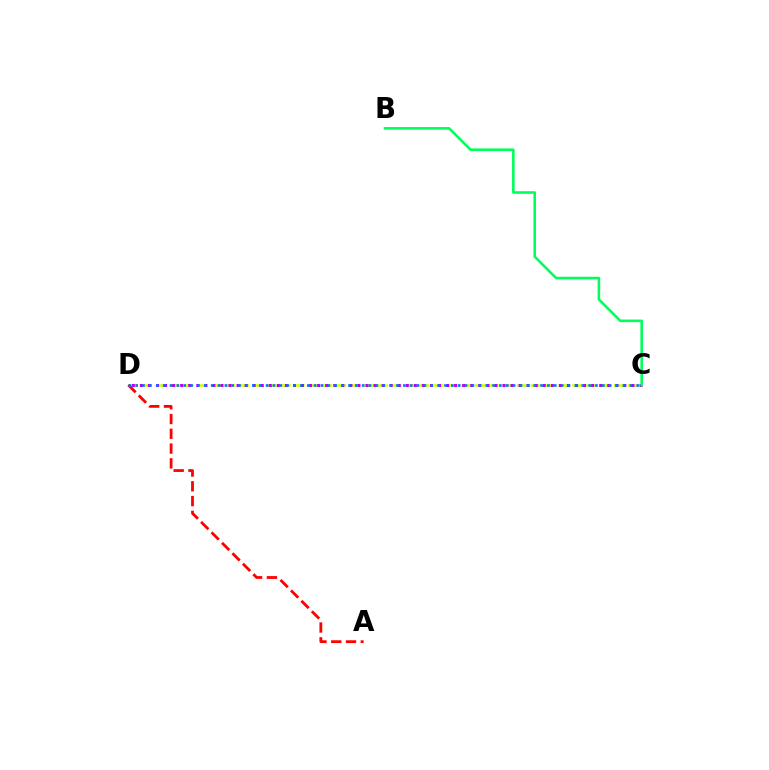{('C', 'D'): [{'color': '#d1ff00', 'line_style': 'dashed', 'thickness': 1.88}, {'color': '#b900ff', 'line_style': 'dotted', 'thickness': 2.19}, {'color': '#0074ff', 'line_style': 'dotted', 'thickness': 1.86}], ('A', 'D'): [{'color': '#ff0000', 'line_style': 'dashed', 'thickness': 2.01}], ('B', 'C'): [{'color': '#00ff5c', 'line_style': 'solid', 'thickness': 1.85}]}